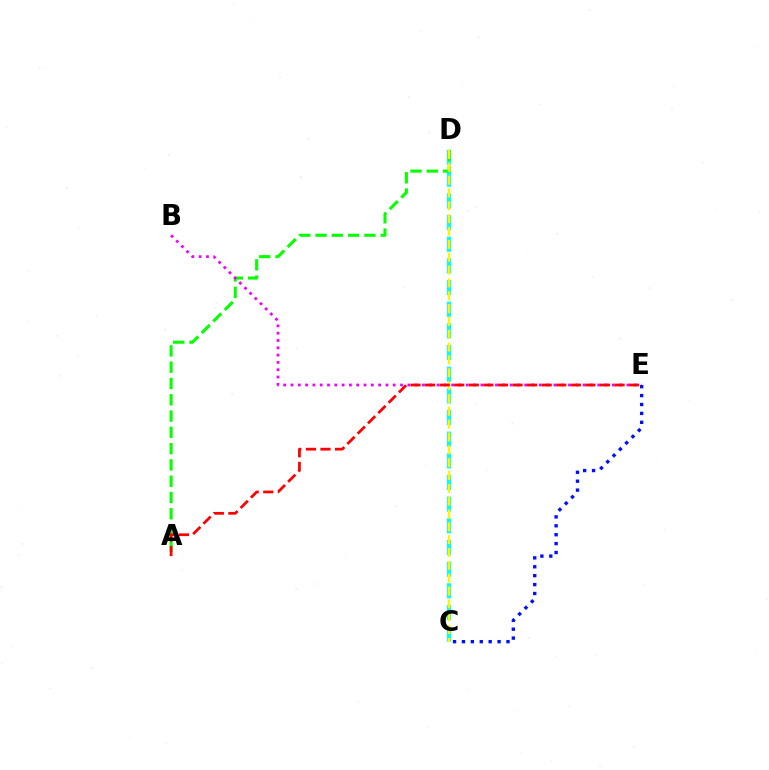{('C', 'D'): [{'color': '#00fff6', 'line_style': 'dashed', 'thickness': 2.94}, {'color': '#fcf500', 'line_style': 'dashed', 'thickness': 1.74}], ('A', 'D'): [{'color': '#08ff00', 'line_style': 'dashed', 'thickness': 2.21}], ('B', 'E'): [{'color': '#ee00ff', 'line_style': 'dotted', 'thickness': 1.98}], ('C', 'E'): [{'color': '#0010ff', 'line_style': 'dotted', 'thickness': 2.42}], ('A', 'E'): [{'color': '#ff0000', 'line_style': 'dashed', 'thickness': 1.98}]}